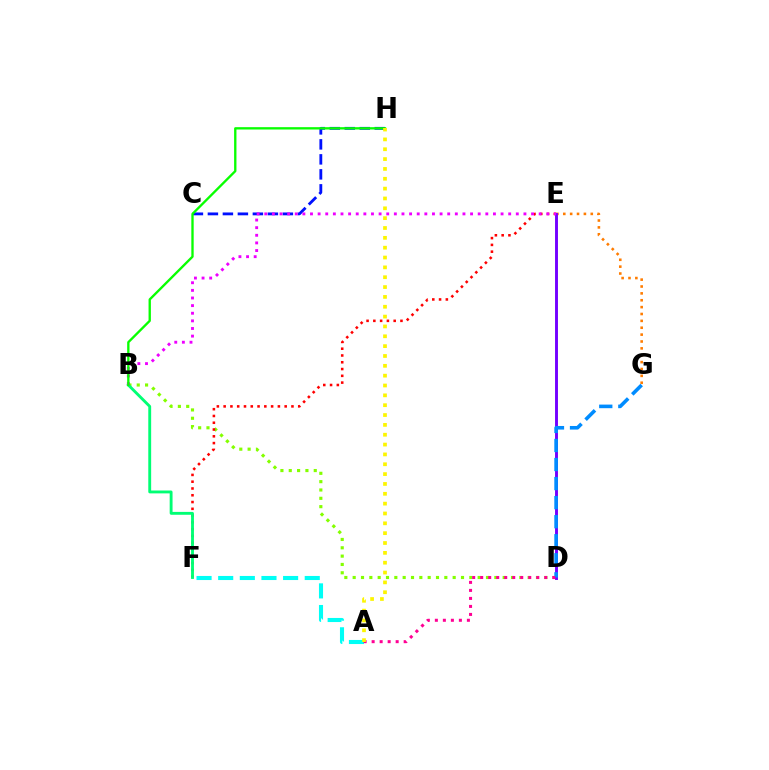{('E', 'G'): [{'color': '#ff7c00', 'line_style': 'dotted', 'thickness': 1.87}], ('B', 'D'): [{'color': '#84ff00', 'line_style': 'dotted', 'thickness': 2.26}], ('E', 'F'): [{'color': '#ff0000', 'line_style': 'dotted', 'thickness': 1.84}], ('A', 'F'): [{'color': '#00fff6', 'line_style': 'dashed', 'thickness': 2.94}], ('B', 'F'): [{'color': '#00ff74', 'line_style': 'solid', 'thickness': 2.07}], ('C', 'H'): [{'color': '#0010ff', 'line_style': 'dashed', 'thickness': 2.04}], ('D', 'E'): [{'color': '#7200ff', 'line_style': 'solid', 'thickness': 2.1}], ('B', 'E'): [{'color': '#ee00ff', 'line_style': 'dotted', 'thickness': 2.07}], ('D', 'G'): [{'color': '#008cff', 'line_style': 'dashed', 'thickness': 2.59}], ('B', 'H'): [{'color': '#08ff00', 'line_style': 'solid', 'thickness': 1.68}], ('A', 'D'): [{'color': '#ff0094', 'line_style': 'dotted', 'thickness': 2.18}], ('A', 'H'): [{'color': '#fcf500', 'line_style': 'dotted', 'thickness': 2.67}]}